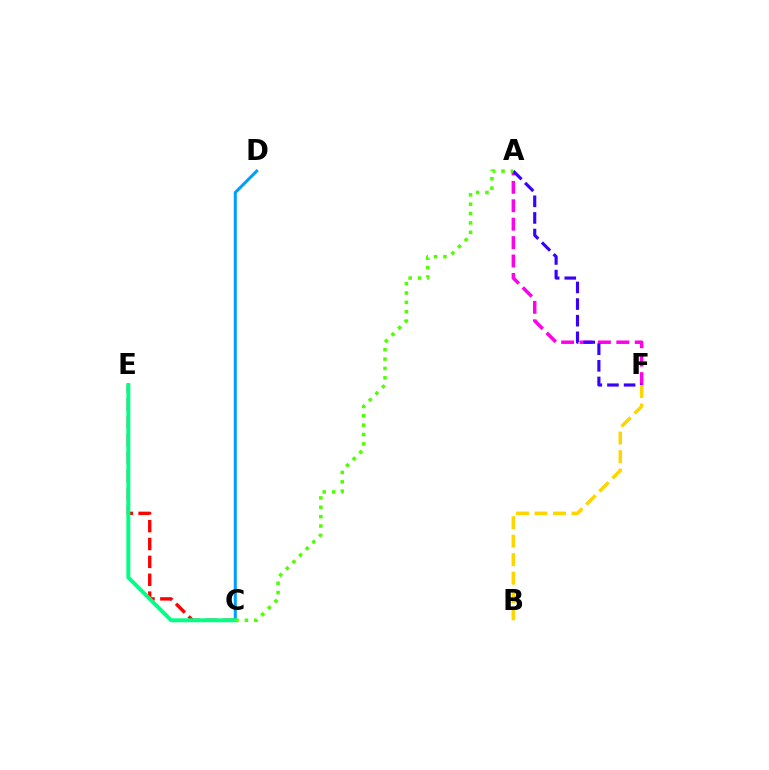{('C', 'D'): [{'color': '#009eff', 'line_style': 'solid', 'thickness': 2.18}], ('C', 'E'): [{'color': '#ff0000', 'line_style': 'dashed', 'thickness': 2.43}, {'color': '#00ff86', 'line_style': 'solid', 'thickness': 2.85}], ('A', 'F'): [{'color': '#ff00ed', 'line_style': 'dashed', 'thickness': 2.5}, {'color': '#3700ff', 'line_style': 'dashed', 'thickness': 2.26}], ('A', 'C'): [{'color': '#4fff00', 'line_style': 'dotted', 'thickness': 2.54}], ('B', 'F'): [{'color': '#ffd500', 'line_style': 'dashed', 'thickness': 2.51}]}